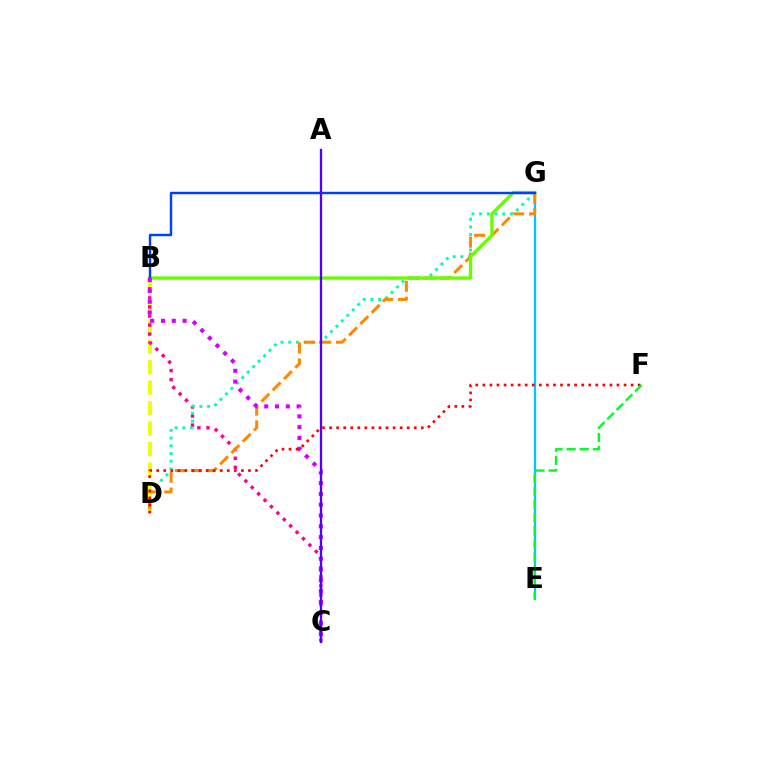{('B', 'D'): [{'color': '#eeff00', 'line_style': 'dashed', 'thickness': 2.78}], ('B', 'C'): [{'color': '#ff00a0', 'line_style': 'dotted', 'thickness': 2.46}, {'color': '#d600ff', 'line_style': 'dotted', 'thickness': 2.93}], ('E', 'G'): [{'color': '#00c7ff', 'line_style': 'solid', 'thickness': 1.62}], ('D', 'G'): [{'color': '#00ffaf', 'line_style': 'dotted', 'thickness': 2.09}, {'color': '#ff8800', 'line_style': 'dashed', 'thickness': 2.17}], ('B', 'G'): [{'color': '#66ff00', 'line_style': 'solid', 'thickness': 2.43}, {'color': '#003fff', 'line_style': 'solid', 'thickness': 1.75}], ('A', 'C'): [{'color': '#4f00ff', 'line_style': 'solid', 'thickness': 1.66}], ('D', 'F'): [{'color': '#ff0000', 'line_style': 'dotted', 'thickness': 1.92}], ('E', 'F'): [{'color': '#00ff27', 'line_style': 'dashed', 'thickness': 1.78}]}